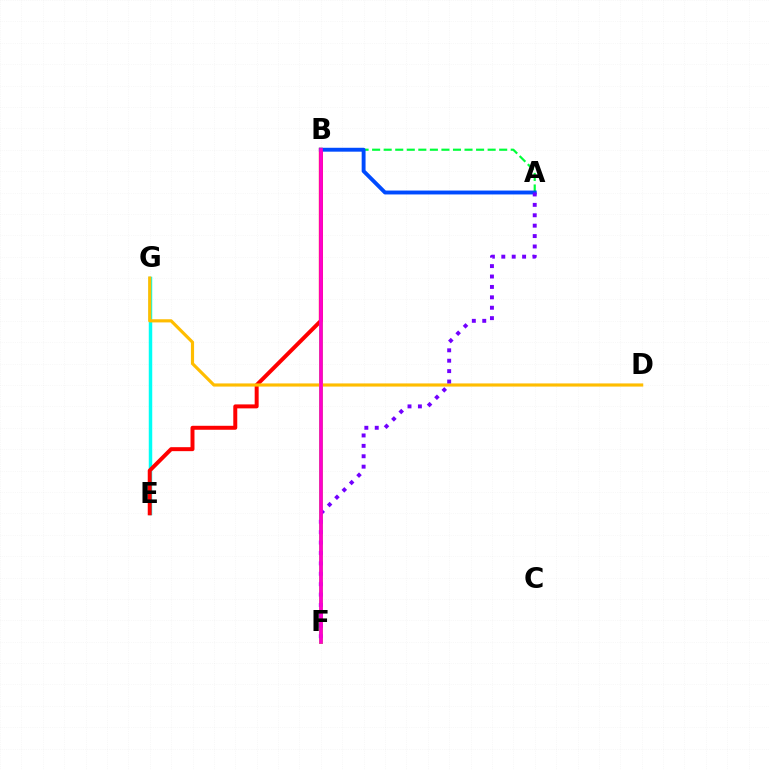{('B', 'F'): [{'color': '#84ff00', 'line_style': 'solid', 'thickness': 2.85}, {'color': '#ff00cf', 'line_style': 'solid', 'thickness': 2.65}], ('E', 'G'): [{'color': '#00fff6', 'line_style': 'solid', 'thickness': 2.5}], ('B', 'E'): [{'color': '#ff0000', 'line_style': 'solid', 'thickness': 2.86}], ('A', 'B'): [{'color': '#00ff39', 'line_style': 'dashed', 'thickness': 1.57}, {'color': '#004bff', 'line_style': 'solid', 'thickness': 2.8}], ('D', 'G'): [{'color': '#ffbd00', 'line_style': 'solid', 'thickness': 2.27}], ('A', 'F'): [{'color': '#7200ff', 'line_style': 'dotted', 'thickness': 2.83}]}